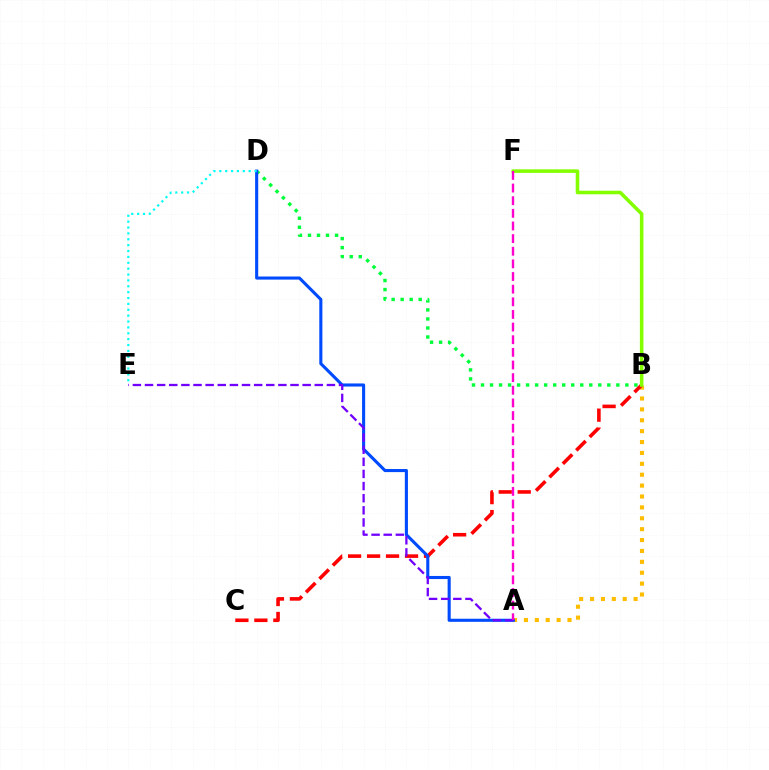{('B', 'D'): [{'color': '#00ff39', 'line_style': 'dotted', 'thickness': 2.45}], ('A', 'B'): [{'color': '#ffbd00', 'line_style': 'dotted', 'thickness': 2.96}], ('B', 'C'): [{'color': '#ff0000', 'line_style': 'dashed', 'thickness': 2.58}], ('B', 'F'): [{'color': '#84ff00', 'line_style': 'solid', 'thickness': 2.57}], ('A', 'D'): [{'color': '#004bff', 'line_style': 'solid', 'thickness': 2.23}], ('A', 'E'): [{'color': '#7200ff', 'line_style': 'dashed', 'thickness': 1.65}], ('D', 'E'): [{'color': '#00fff6', 'line_style': 'dotted', 'thickness': 1.6}], ('A', 'F'): [{'color': '#ff00cf', 'line_style': 'dashed', 'thickness': 1.72}]}